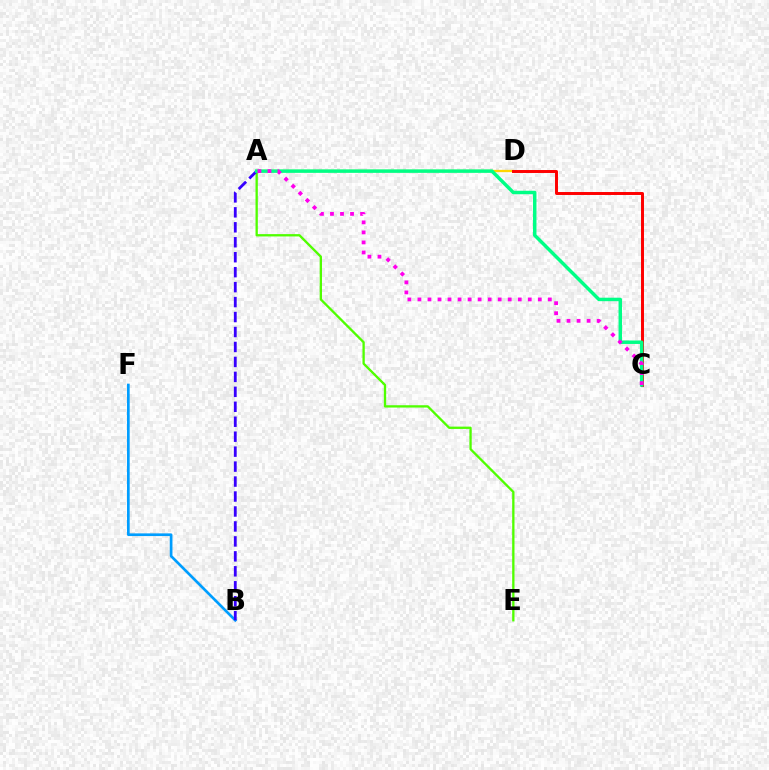{('A', 'E'): [{'color': '#4fff00', 'line_style': 'solid', 'thickness': 1.67}], ('A', 'D'): [{'color': '#ffd500', 'line_style': 'solid', 'thickness': 1.66}], ('B', 'F'): [{'color': '#009eff', 'line_style': 'solid', 'thickness': 1.93}], ('C', 'D'): [{'color': '#ff0000', 'line_style': 'solid', 'thickness': 2.13}], ('A', 'B'): [{'color': '#3700ff', 'line_style': 'dashed', 'thickness': 2.03}], ('A', 'C'): [{'color': '#00ff86', 'line_style': 'solid', 'thickness': 2.5}, {'color': '#ff00ed', 'line_style': 'dotted', 'thickness': 2.73}]}